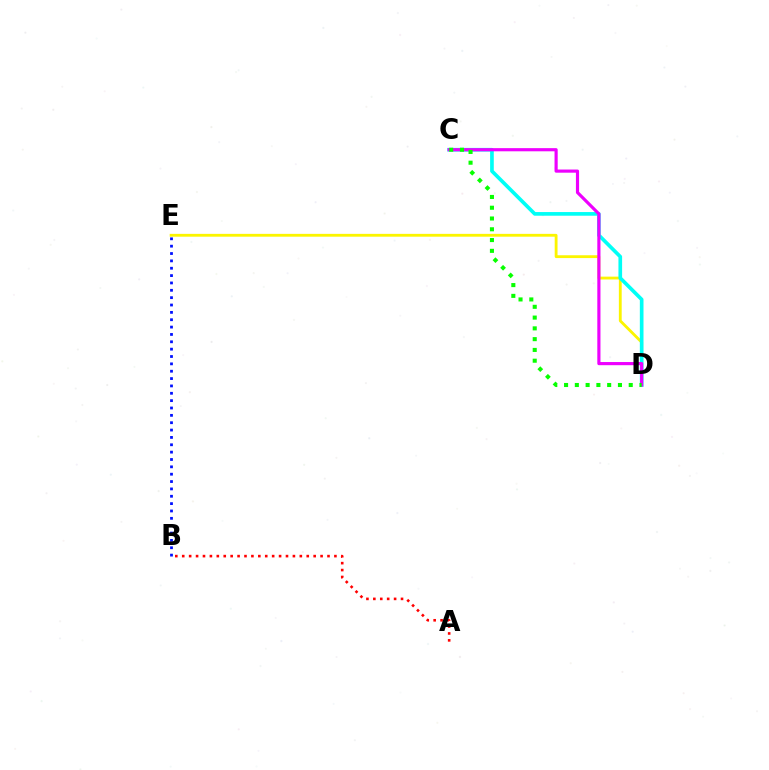{('D', 'E'): [{'color': '#fcf500', 'line_style': 'solid', 'thickness': 2.03}], ('A', 'B'): [{'color': '#ff0000', 'line_style': 'dotted', 'thickness': 1.88}], ('C', 'D'): [{'color': '#00fff6', 'line_style': 'solid', 'thickness': 2.64}, {'color': '#ee00ff', 'line_style': 'solid', 'thickness': 2.27}, {'color': '#08ff00', 'line_style': 'dotted', 'thickness': 2.93}], ('B', 'E'): [{'color': '#0010ff', 'line_style': 'dotted', 'thickness': 2.0}]}